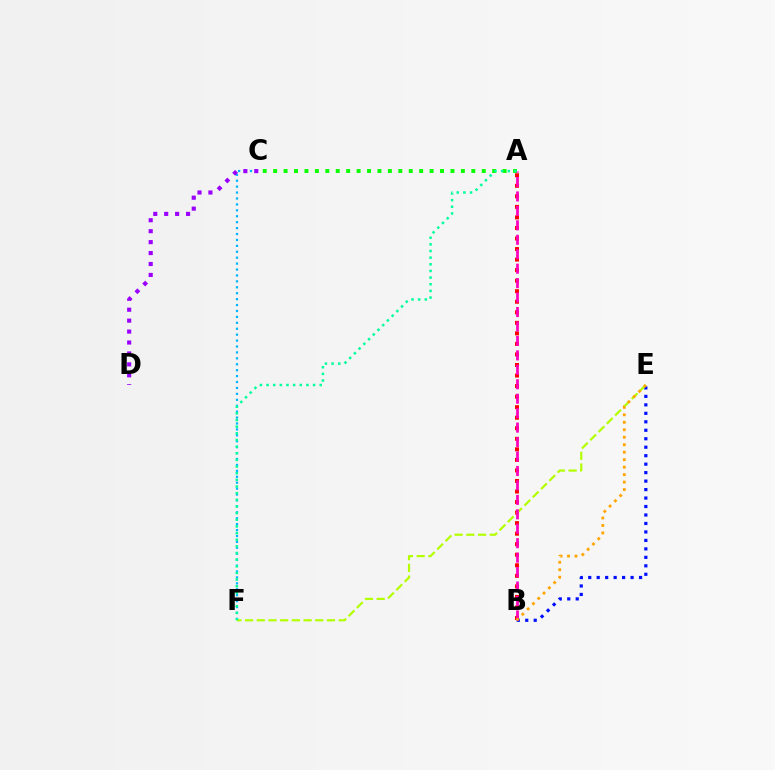{('A', 'B'): [{'color': '#ff0000', 'line_style': 'dotted', 'thickness': 2.86}, {'color': '#ff00bd', 'line_style': 'dashed', 'thickness': 1.96}], ('A', 'C'): [{'color': '#08ff00', 'line_style': 'dotted', 'thickness': 2.83}], ('B', 'E'): [{'color': '#0010ff', 'line_style': 'dotted', 'thickness': 2.3}, {'color': '#ffa500', 'line_style': 'dotted', 'thickness': 2.03}], ('E', 'F'): [{'color': '#b3ff00', 'line_style': 'dashed', 'thickness': 1.59}], ('C', 'F'): [{'color': '#00b5ff', 'line_style': 'dotted', 'thickness': 1.61}], ('C', 'D'): [{'color': '#9b00ff', 'line_style': 'dotted', 'thickness': 2.97}], ('A', 'F'): [{'color': '#00ff9d', 'line_style': 'dotted', 'thickness': 1.81}]}